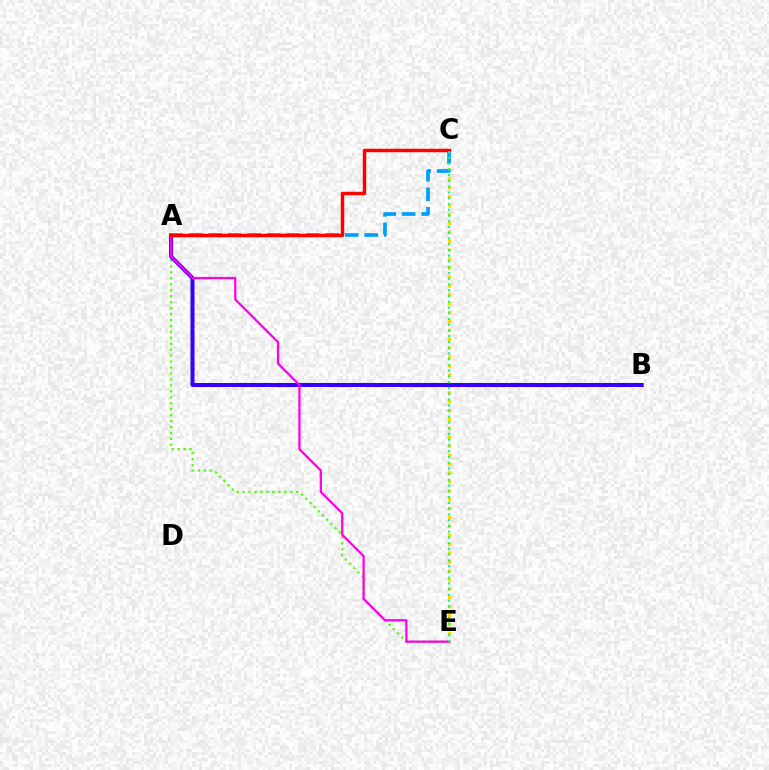{('A', 'E'): [{'color': '#4fff00', 'line_style': 'dotted', 'thickness': 1.62}, {'color': '#ff00ed', 'line_style': 'solid', 'thickness': 1.64}], ('C', 'E'): [{'color': '#ffd500', 'line_style': 'dotted', 'thickness': 2.42}, {'color': '#00ff86', 'line_style': 'dotted', 'thickness': 1.56}], ('A', 'B'): [{'color': '#3700ff', 'line_style': 'solid', 'thickness': 2.9}], ('A', 'C'): [{'color': '#009eff', 'line_style': 'dashed', 'thickness': 2.65}, {'color': '#ff0000', 'line_style': 'solid', 'thickness': 2.49}]}